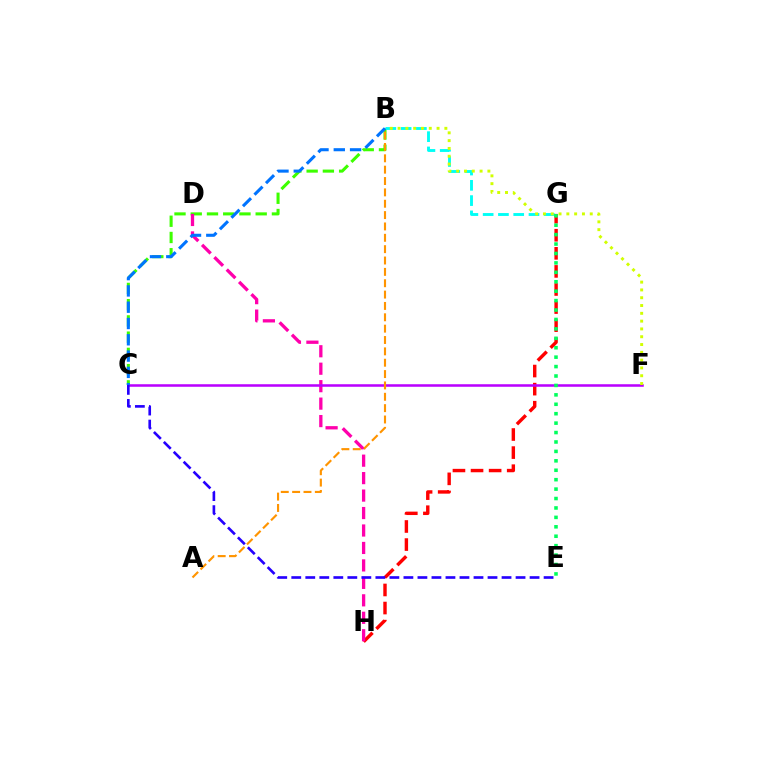{('G', 'H'): [{'color': '#ff0000', 'line_style': 'dashed', 'thickness': 2.46}], ('B', 'C'): [{'color': '#3dff00', 'line_style': 'dashed', 'thickness': 2.21}, {'color': '#0074ff', 'line_style': 'dashed', 'thickness': 2.21}], ('B', 'G'): [{'color': '#00fff6', 'line_style': 'dashed', 'thickness': 2.08}], ('D', 'H'): [{'color': '#ff00ac', 'line_style': 'dashed', 'thickness': 2.37}], ('C', 'F'): [{'color': '#b900ff', 'line_style': 'solid', 'thickness': 1.83}], ('C', 'E'): [{'color': '#2500ff', 'line_style': 'dashed', 'thickness': 1.9}], ('B', 'F'): [{'color': '#d1ff00', 'line_style': 'dotted', 'thickness': 2.12}], ('A', 'B'): [{'color': '#ff9400', 'line_style': 'dashed', 'thickness': 1.54}], ('E', 'G'): [{'color': '#00ff5c', 'line_style': 'dotted', 'thickness': 2.56}]}